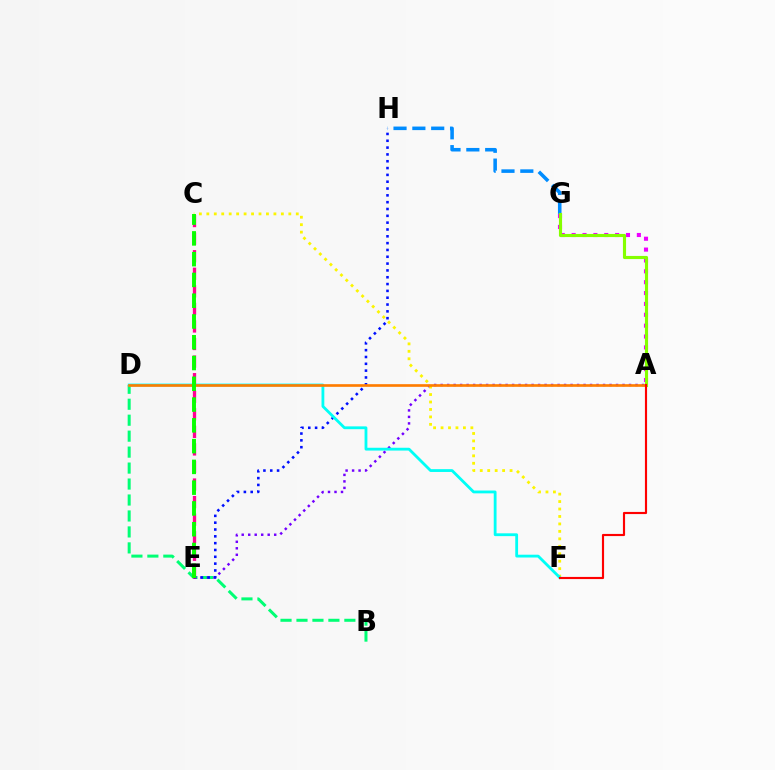{('B', 'D'): [{'color': '#00ff74', 'line_style': 'dashed', 'thickness': 2.17}], ('A', 'E'): [{'color': '#7200ff', 'line_style': 'dotted', 'thickness': 1.76}], ('C', 'F'): [{'color': '#fcf500', 'line_style': 'dotted', 'thickness': 2.03}], ('G', 'H'): [{'color': '#008cff', 'line_style': 'dashed', 'thickness': 2.56}], ('A', 'G'): [{'color': '#ee00ff', 'line_style': 'dotted', 'thickness': 2.95}, {'color': '#84ff00', 'line_style': 'solid', 'thickness': 2.26}], ('E', 'H'): [{'color': '#0010ff', 'line_style': 'dotted', 'thickness': 1.85}], ('D', 'F'): [{'color': '#00fff6', 'line_style': 'solid', 'thickness': 2.02}], ('C', 'E'): [{'color': '#ff0094', 'line_style': 'dashed', 'thickness': 2.39}, {'color': '#08ff00', 'line_style': 'dashed', 'thickness': 2.82}], ('A', 'D'): [{'color': '#ff7c00', 'line_style': 'solid', 'thickness': 1.91}], ('A', 'F'): [{'color': '#ff0000', 'line_style': 'solid', 'thickness': 1.55}]}